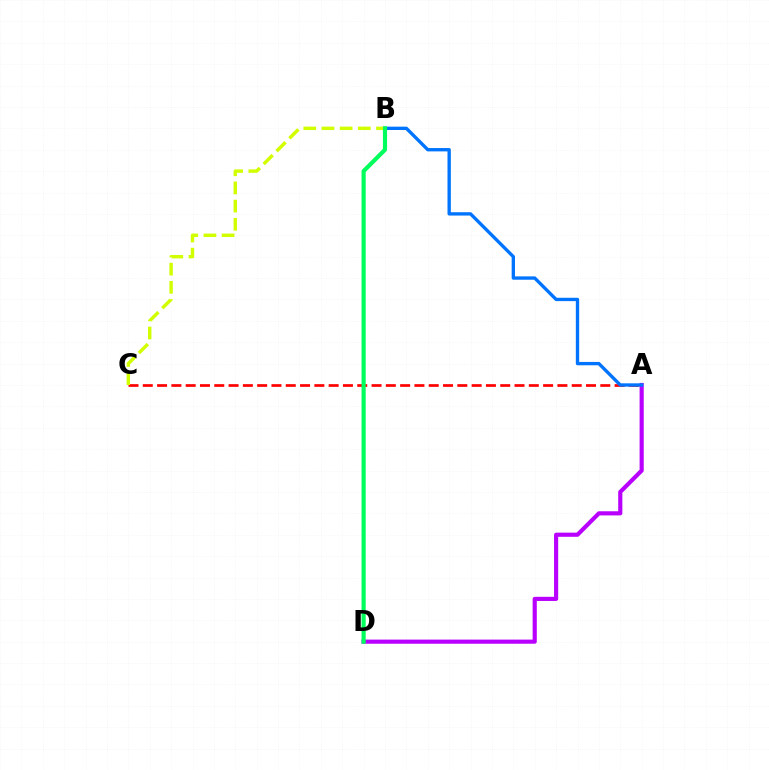{('A', 'C'): [{'color': '#ff0000', 'line_style': 'dashed', 'thickness': 1.94}], ('A', 'D'): [{'color': '#b900ff', 'line_style': 'solid', 'thickness': 2.98}], ('A', 'B'): [{'color': '#0074ff', 'line_style': 'solid', 'thickness': 2.41}], ('B', 'C'): [{'color': '#d1ff00', 'line_style': 'dashed', 'thickness': 2.47}], ('B', 'D'): [{'color': '#00ff5c', 'line_style': 'solid', 'thickness': 2.99}]}